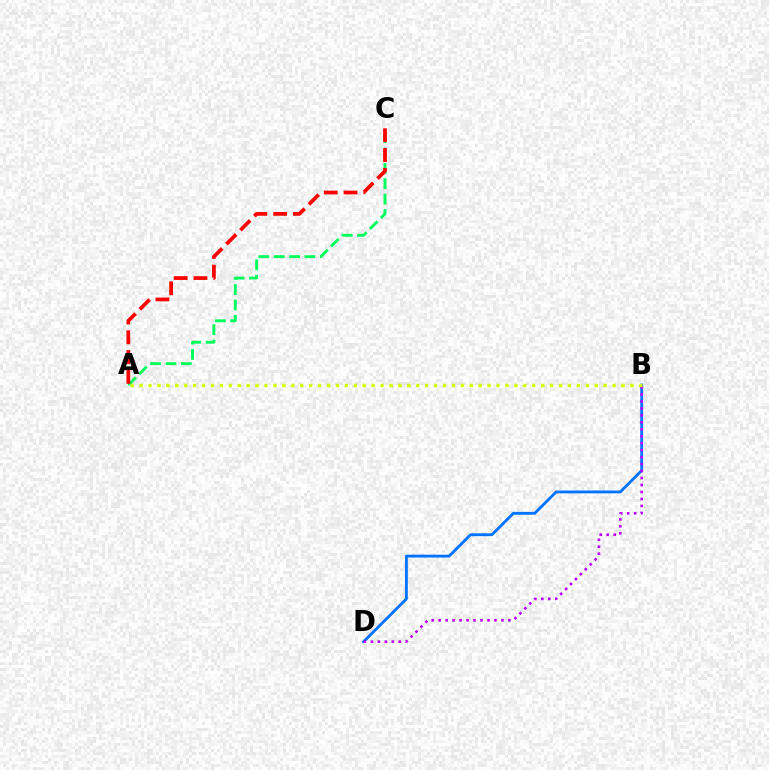{('A', 'C'): [{'color': '#00ff5c', 'line_style': 'dashed', 'thickness': 2.09}, {'color': '#ff0000', 'line_style': 'dashed', 'thickness': 2.69}], ('B', 'D'): [{'color': '#0074ff', 'line_style': 'solid', 'thickness': 2.05}, {'color': '#b900ff', 'line_style': 'dotted', 'thickness': 1.89}], ('A', 'B'): [{'color': '#d1ff00', 'line_style': 'dotted', 'thickness': 2.42}]}